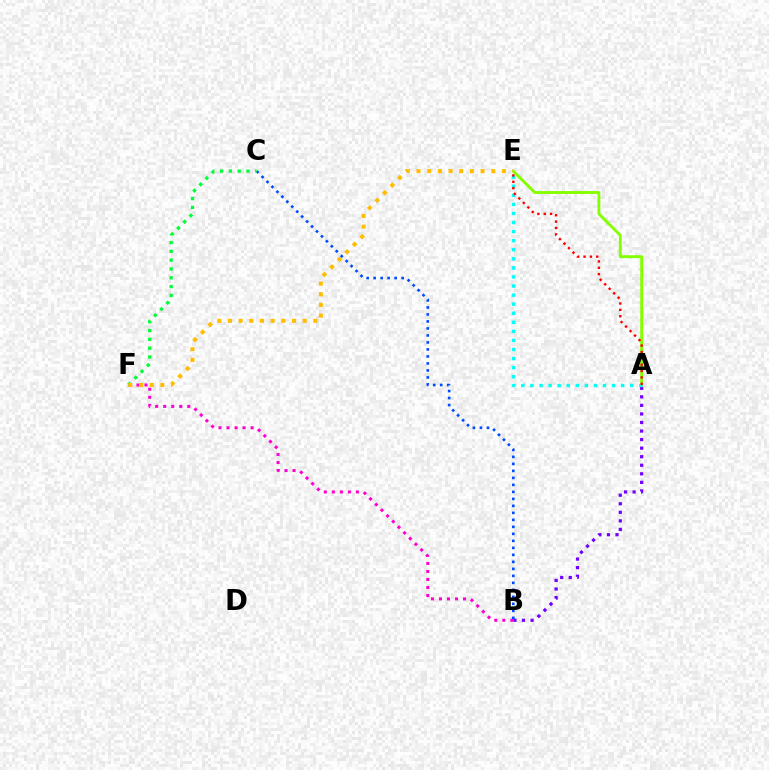{('A', 'B'): [{'color': '#7200ff', 'line_style': 'dotted', 'thickness': 2.32}], ('A', 'E'): [{'color': '#84ff00', 'line_style': 'solid', 'thickness': 2.07}, {'color': '#00fff6', 'line_style': 'dotted', 'thickness': 2.46}, {'color': '#ff0000', 'line_style': 'dotted', 'thickness': 1.73}], ('B', 'F'): [{'color': '#ff00cf', 'line_style': 'dotted', 'thickness': 2.18}], ('B', 'C'): [{'color': '#004bff', 'line_style': 'dotted', 'thickness': 1.9}], ('C', 'F'): [{'color': '#00ff39', 'line_style': 'dotted', 'thickness': 2.39}], ('E', 'F'): [{'color': '#ffbd00', 'line_style': 'dotted', 'thickness': 2.9}]}